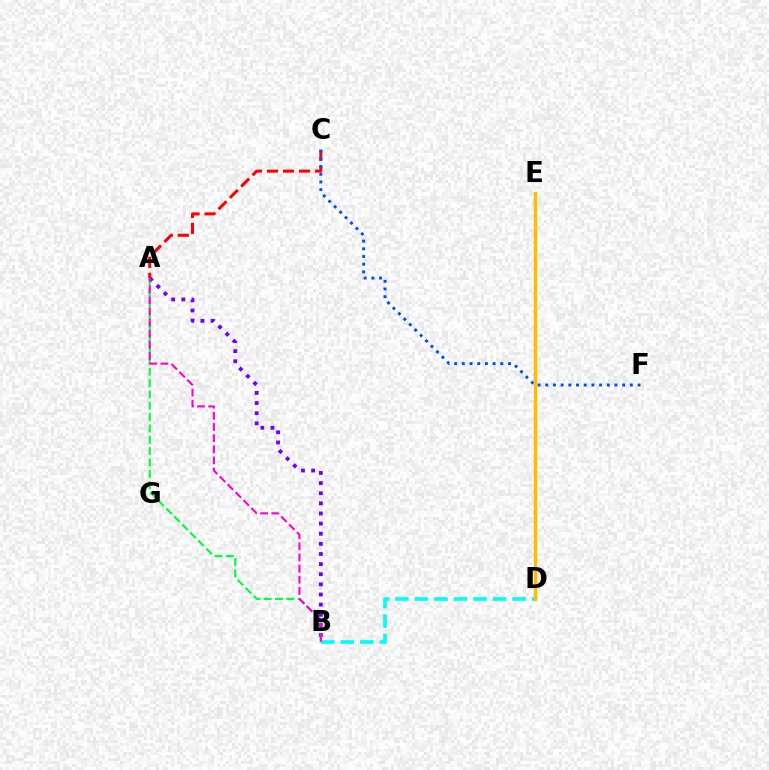{('B', 'D'): [{'color': '#00fff6', 'line_style': 'dashed', 'thickness': 2.65}], ('A', 'B'): [{'color': '#7200ff', 'line_style': 'dotted', 'thickness': 2.75}, {'color': '#00ff39', 'line_style': 'dashed', 'thickness': 1.54}, {'color': '#ff00cf', 'line_style': 'dashed', 'thickness': 1.51}], ('A', 'C'): [{'color': '#ff0000', 'line_style': 'dashed', 'thickness': 2.18}], ('D', 'E'): [{'color': '#84ff00', 'line_style': 'dashed', 'thickness': 2.13}, {'color': '#ffbd00', 'line_style': 'solid', 'thickness': 2.46}], ('C', 'F'): [{'color': '#004bff', 'line_style': 'dotted', 'thickness': 2.09}]}